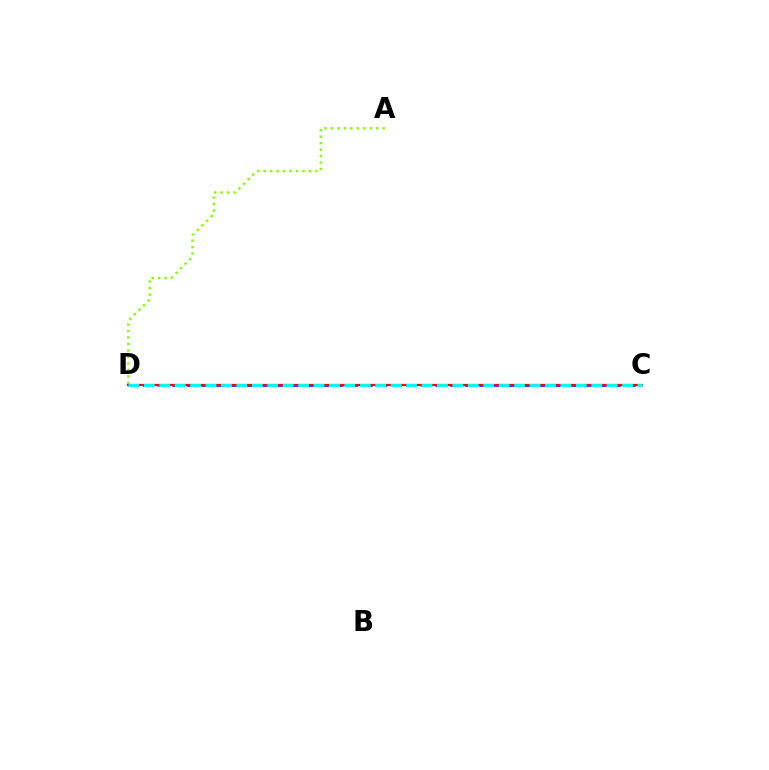{('C', 'D'): [{'color': '#7200ff', 'line_style': 'dashed', 'thickness': 1.99}, {'color': '#ff0000', 'line_style': 'solid', 'thickness': 1.61}, {'color': '#00fff6', 'line_style': 'dashed', 'thickness': 2.1}], ('A', 'D'): [{'color': '#84ff00', 'line_style': 'dotted', 'thickness': 1.76}]}